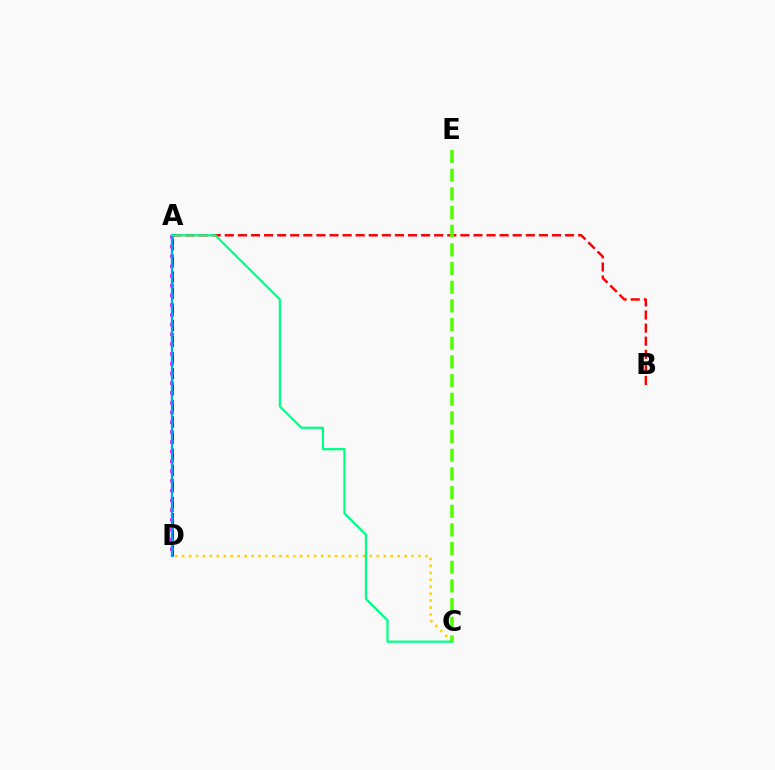{('A', 'B'): [{'color': '#ff0000', 'line_style': 'dashed', 'thickness': 1.78}], ('A', 'D'): [{'color': '#3700ff', 'line_style': 'dashed', 'thickness': 2.19}, {'color': '#ff00ed', 'line_style': 'dotted', 'thickness': 2.65}, {'color': '#009eff', 'line_style': 'solid', 'thickness': 1.62}], ('C', 'D'): [{'color': '#ffd500', 'line_style': 'dotted', 'thickness': 1.89}], ('A', 'C'): [{'color': '#00ff86', 'line_style': 'solid', 'thickness': 1.62}], ('C', 'E'): [{'color': '#4fff00', 'line_style': 'dashed', 'thickness': 2.54}]}